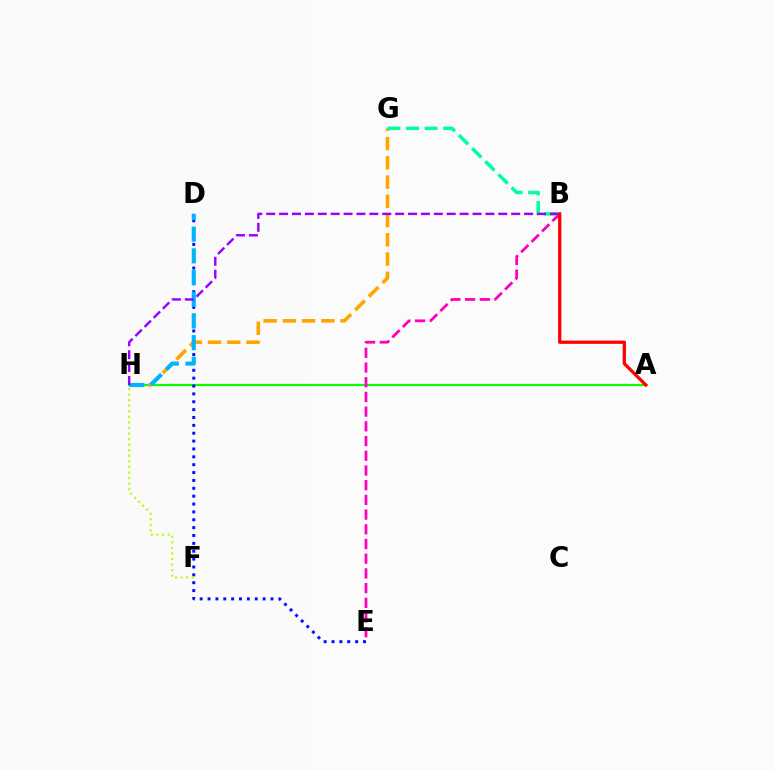{('A', 'H'): [{'color': '#08ff00', 'line_style': 'solid', 'thickness': 1.58}], ('D', 'E'): [{'color': '#0010ff', 'line_style': 'dotted', 'thickness': 2.14}], ('G', 'H'): [{'color': '#ffa500', 'line_style': 'dashed', 'thickness': 2.62}], ('F', 'H'): [{'color': '#b3ff00', 'line_style': 'dotted', 'thickness': 1.51}], ('B', 'E'): [{'color': '#ff00bd', 'line_style': 'dashed', 'thickness': 2.0}], ('A', 'B'): [{'color': '#ff0000', 'line_style': 'solid', 'thickness': 2.35}], ('B', 'G'): [{'color': '#00ff9d', 'line_style': 'dashed', 'thickness': 2.52}], ('D', 'H'): [{'color': '#00b5ff', 'line_style': 'dashed', 'thickness': 2.95}], ('B', 'H'): [{'color': '#9b00ff', 'line_style': 'dashed', 'thickness': 1.75}]}